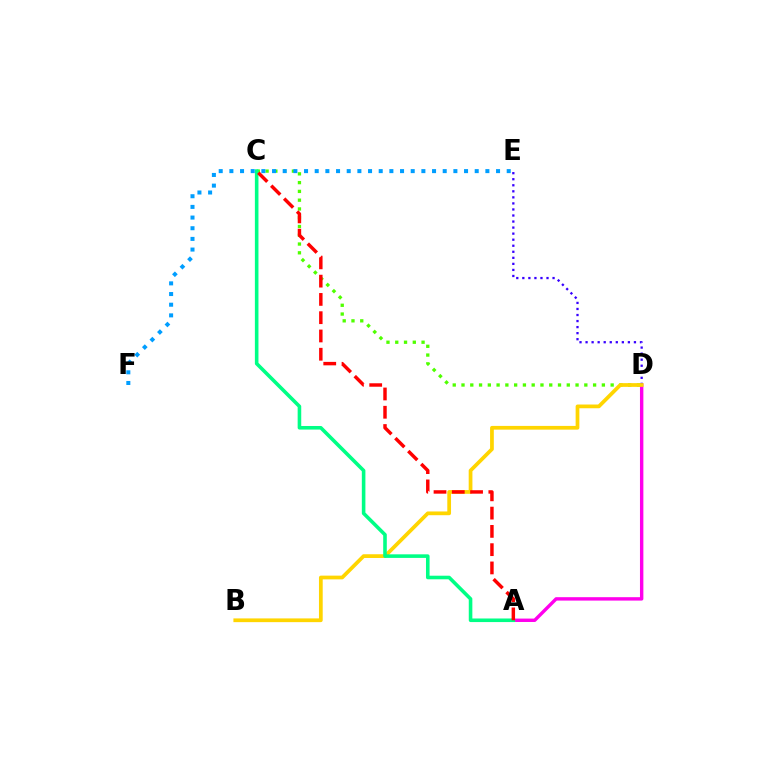{('A', 'D'): [{'color': '#ff00ed', 'line_style': 'solid', 'thickness': 2.45}], ('C', 'D'): [{'color': '#4fff00', 'line_style': 'dotted', 'thickness': 2.38}], ('D', 'E'): [{'color': '#3700ff', 'line_style': 'dotted', 'thickness': 1.64}], ('B', 'D'): [{'color': '#ffd500', 'line_style': 'solid', 'thickness': 2.69}], ('A', 'C'): [{'color': '#00ff86', 'line_style': 'solid', 'thickness': 2.58}, {'color': '#ff0000', 'line_style': 'dashed', 'thickness': 2.48}], ('E', 'F'): [{'color': '#009eff', 'line_style': 'dotted', 'thickness': 2.9}]}